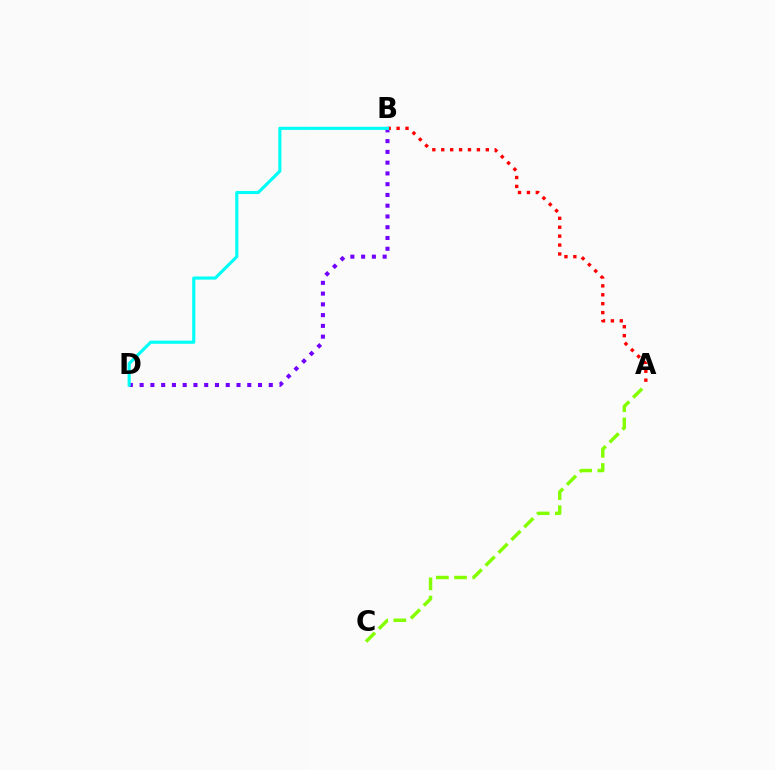{('B', 'D'): [{'color': '#7200ff', 'line_style': 'dotted', 'thickness': 2.92}, {'color': '#00fff6', 'line_style': 'solid', 'thickness': 2.25}], ('A', 'C'): [{'color': '#84ff00', 'line_style': 'dashed', 'thickness': 2.47}], ('A', 'B'): [{'color': '#ff0000', 'line_style': 'dotted', 'thickness': 2.42}]}